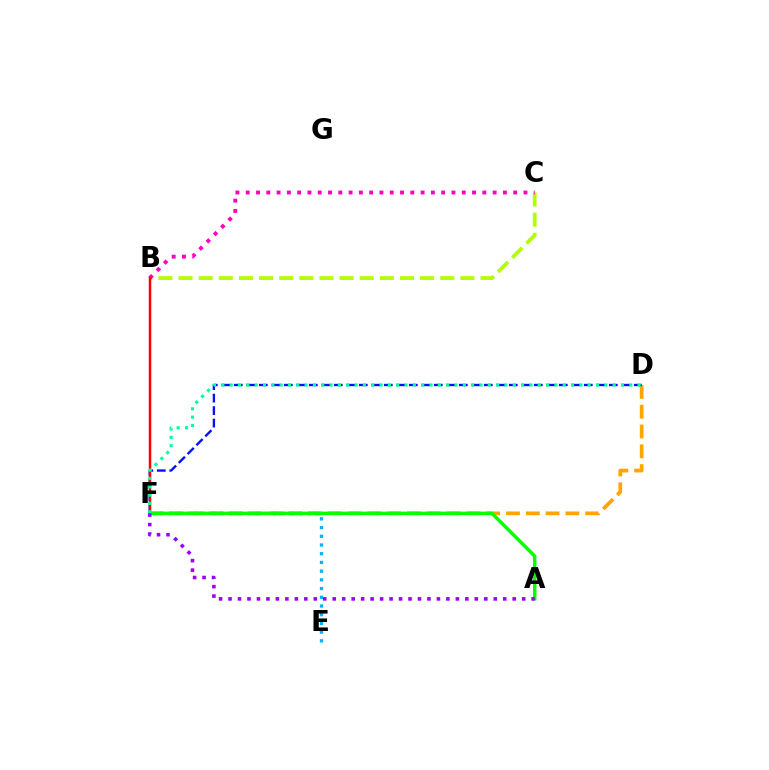{('B', 'C'): [{'color': '#b3ff00', 'line_style': 'dashed', 'thickness': 2.74}, {'color': '#ff00bd', 'line_style': 'dotted', 'thickness': 2.79}], ('D', 'F'): [{'color': '#ffa500', 'line_style': 'dashed', 'thickness': 2.69}, {'color': '#0010ff', 'line_style': 'dashed', 'thickness': 1.7}, {'color': '#00ff9d', 'line_style': 'dotted', 'thickness': 2.26}], ('E', 'F'): [{'color': '#00b5ff', 'line_style': 'dotted', 'thickness': 2.37}], ('B', 'F'): [{'color': '#ff0000', 'line_style': 'solid', 'thickness': 1.8}], ('A', 'F'): [{'color': '#08ff00', 'line_style': 'solid', 'thickness': 2.48}, {'color': '#9b00ff', 'line_style': 'dotted', 'thickness': 2.57}]}